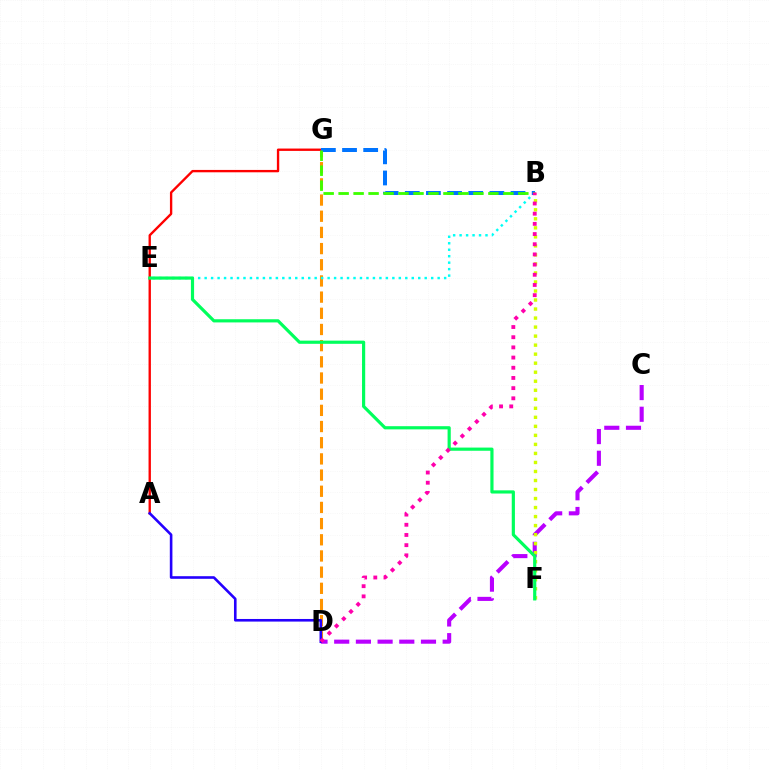{('D', 'G'): [{'color': '#ff9400', 'line_style': 'dashed', 'thickness': 2.2}], ('B', 'E'): [{'color': '#00fff6', 'line_style': 'dotted', 'thickness': 1.76}], ('C', 'D'): [{'color': '#b900ff', 'line_style': 'dashed', 'thickness': 2.95}], ('A', 'G'): [{'color': '#ff0000', 'line_style': 'solid', 'thickness': 1.7}], ('B', 'G'): [{'color': '#0074ff', 'line_style': 'dashed', 'thickness': 2.87}, {'color': '#3dff00', 'line_style': 'dashed', 'thickness': 2.03}], ('A', 'D'): [{'color': '#2500ff', 'line_style': 'solid', 'thickness': 1.88}], ('B', 'F'): [{'color': '#d1ff00', 'line_style': 'dotted', 'thickness': 2.45}], ('E', 'F'): [{'color': '#00ff5c', 'line_style': 'solid', 'thickness': 2.29}], ('B', 'D'): [{'color': '#ff00ac', 'line_style': 'dotted', 'thickness': 2.77}]}